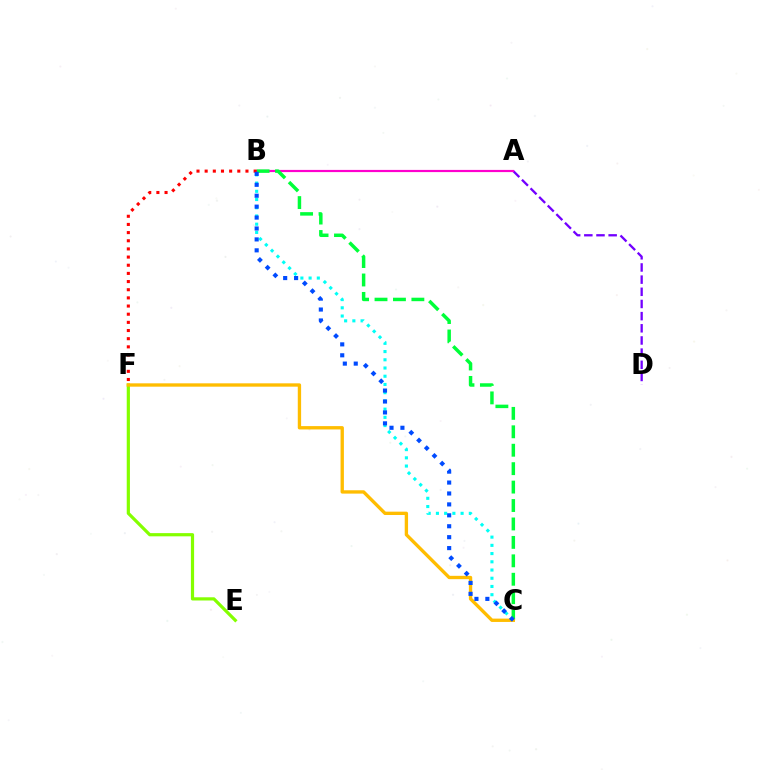{('E', 'F'): [{'color': '#84ff00', 'line_style': 'solid', 'thickness': 2.3}], ('A', 'D'): [{'color': '#7200ff', 'line_style': 'dashed', 'thickness': 1.65}], ('A', 'B'): [{'color': '#ff00cf', 'line_style': 'solid', 'thickness': 1.58}], ('B', 'C'): [{'color': '#00fff6', 'line_style': 'dotted', 'thickness': 2.23}, {'color': '#00ff39', 'line_style': 'dashed', 'thickness': 2.5}, {'color': '#004bff', 'line_style': 'dotted', 'thickness': 2.97}], ('C', 'F'): [{'color': '#ffbd00', 'line_style': 'solid', 'thickness': 2.41}], ('B', 'F'): [{'color': '#ff0000', 'line_style': 'dotted', 'thickness': 2.22}]}